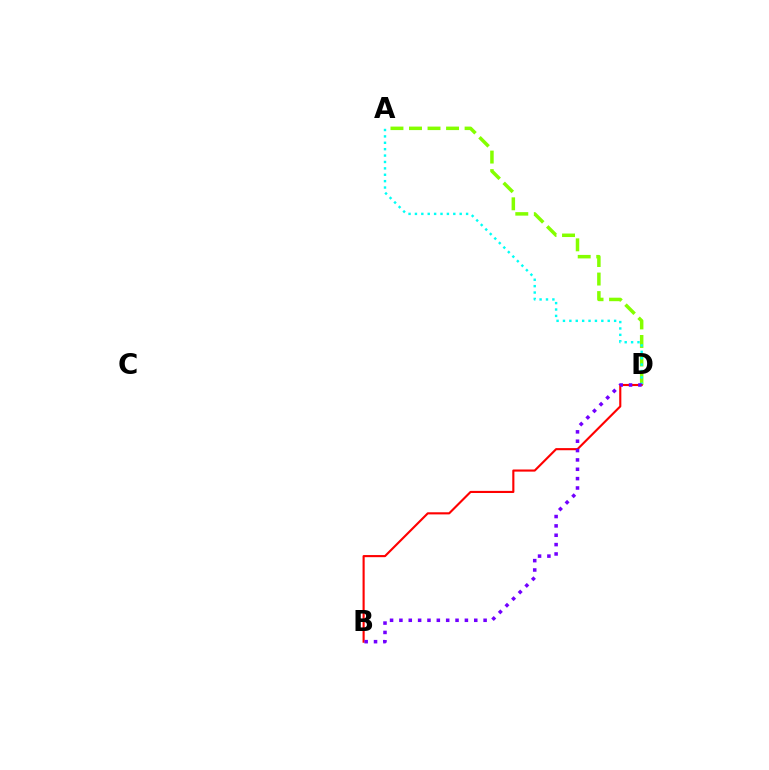{('A', 'D'): [{'color': '#84ff00', 'line_style': 'dashed', 'thickness': 2.52}, {'color': '#00fff6', 'line_style': 'dotted', 'thickness': 1.74}], ('B', 'D'): [{'color': '#ff0000', 'line_style': 'solid', 'thickness': 1.53}, {'color': '#7200ff', 'line_style': 'dotted', 'thickness': 2.54}]}